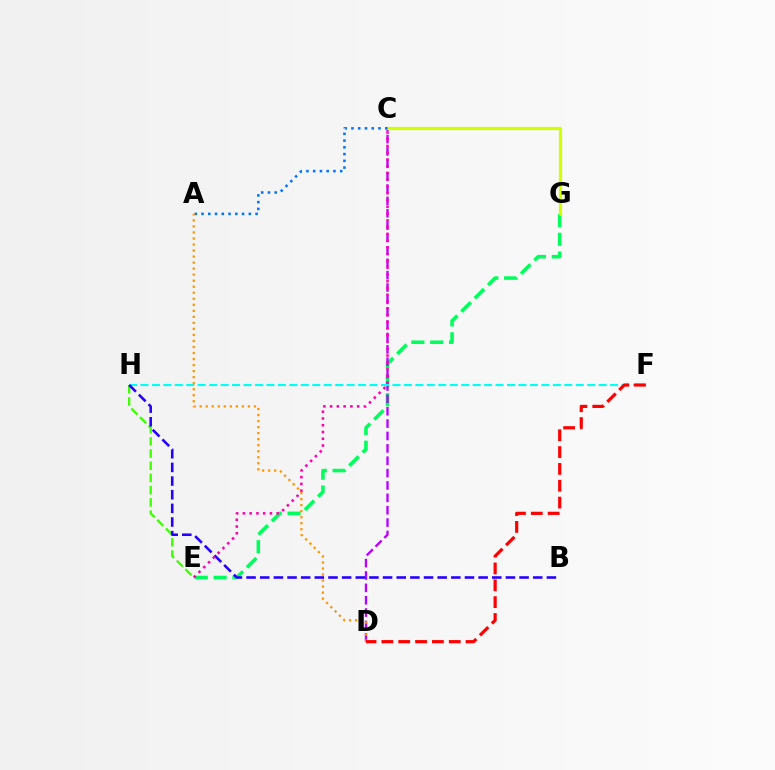{('E', 'G'): [{'color': '#00ff5c', 'line_style': 'dashed', 'thickness': 2.56}], ('E', 'H'): [{'color': '#3dff00', 'line_style': 'dashed', 'thickness': 1.66}], ('C', 'D'): [{'color': '#b900ff', 'line_style': 'dashed', 'thickness': 1.68}], ('C', 'G'): [{'color': '#d1ff00', 'line_style': 'solid', 'thickness': 2.31}], ('F', 'H'): [{'color': '#00fff6', 'line_style': 'dashed', 'thickness': 1.56}], ('A', 'C'): [{'color': '#0074ff', 'line_style': 'dotted', 'thickness': 1.84}], ('A', 'D'): [{'color': '#ff9400', 'line_style': 'dotted', 'thickness': 1.64}], ('D', 'F'): [{'color': '#ff0000', 'line_style': 'dashed', 'thickness': 2.29}], ('B', 'H'): [{'color': '#2500ff', 'line_style': 'dashed', 'thickness': 1.85}], ('C', 'E'): [{'color': '#ff00ac', 'line_style': 'dotted', 'thickness': 1.84}]}